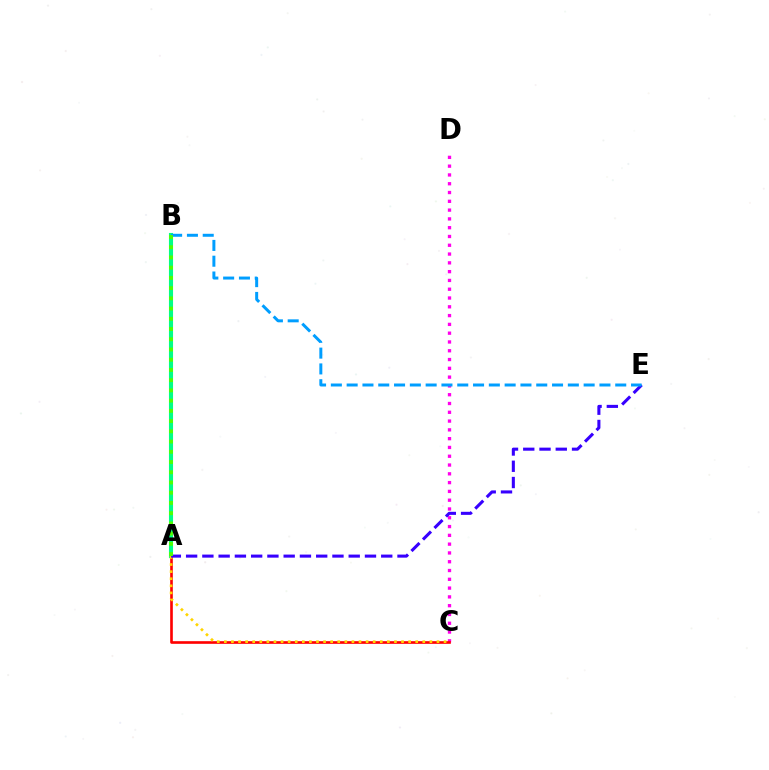{('A', 'B'): [{'color': '#00ff86', 'line_style': 'solid', 'thickness': 2.95}, {'color': '#4fff00', 'line_style': 'dotted', 'thickness': 2.78}], ('C', 'D'): [{'color': '#ff00ed', 'line_style': 'dotted', 'thickness': 2.39}], ('A', 'C'): [{'color': '#ff0000', 'line_style': 'solid', 'thickness': 1.9}, {'color': '#ffd500', 'line_style': 'dotted', 'thickness': 1.93}], ('A', 'E'): [{'color': '#3700ff', 'line_style': 'dashed', 'thickness': 2.21}], ('B', 'E'): [{'color': '#009eff', 'line_style': 'dashed', 'thickness': 2.15}]}